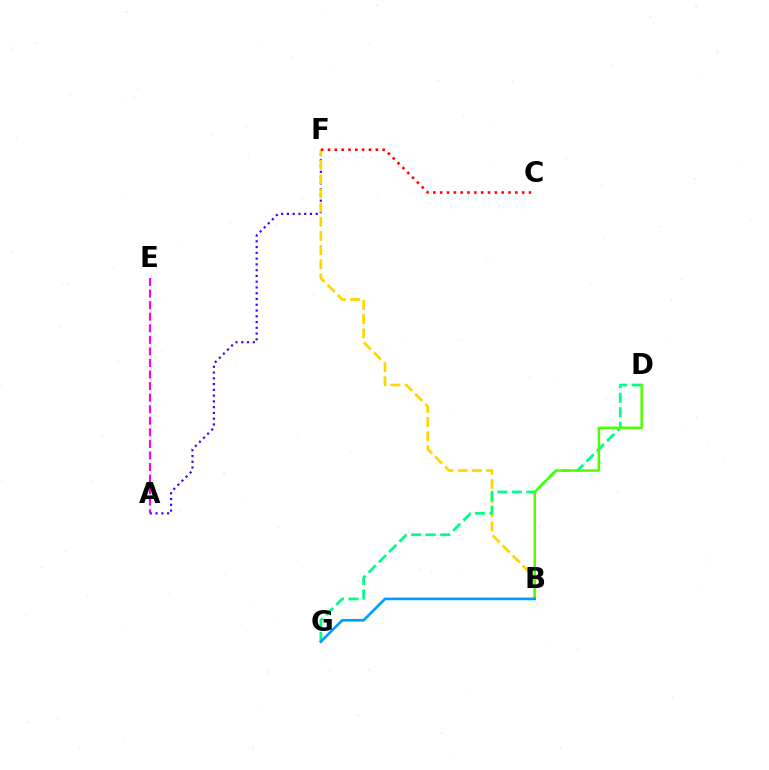{('A', 'F'): [{'color': '#3700ff', 'line_style': 'dotted', 'thickness': 1.57}], ('B', 'F'): [{'color': '#ffd500', 'line_style': 'dashed', 'thickness': 1.93}], ('A', 'E'): [{'color': '#ff00ed', 'line_style': 'dashed', 'thickness': 1.57}], ('D', 'G'): [{'color': '#00ff86', 'line_style': 'dashed', 'thickness': 1.98}], ('B', 'D'): [{'color': '#4fff00', 'line_style': 'solid', 'thickness': 1.81}], ('B', 'G'): [{'color': '#009eff', 'line_style': 'solid', 'thickness': 1.92}], ('C', 'F'): [{'color': '#ff0000', 'line_style': 'dotted', 'thickness': 1.86}]}